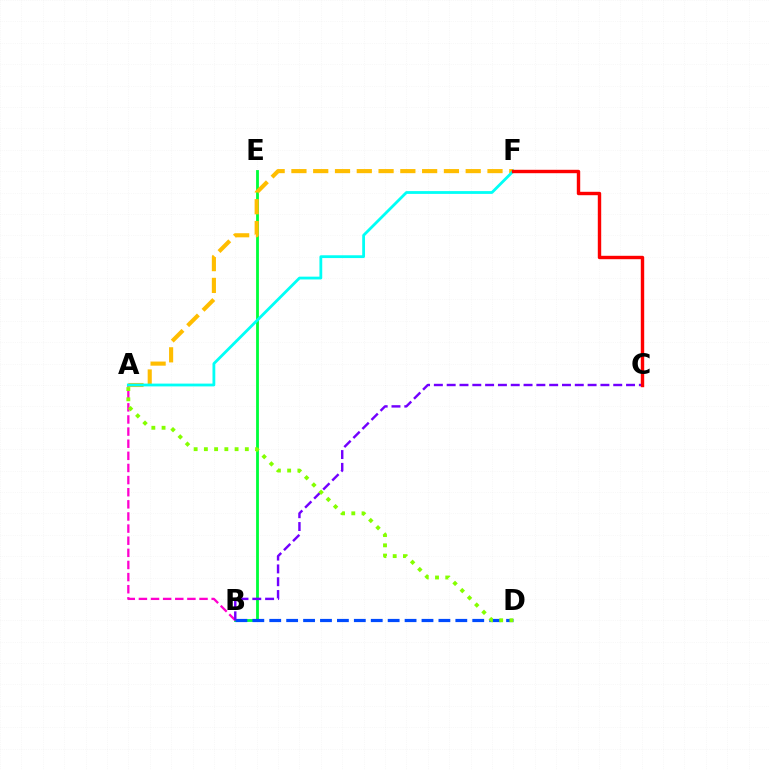{('B', 'E'): [{'color': '#00ff39', 'line_style': 'solid', 'thickness': 2.03}], ('A', 'B'): [{'color': '#ff00cf', 'line_style': 'dashed', 'thickness': 1.65}], ('A', 'F'): [{'color': '#ffbd00', 'line_style': 'dashed', 'thickness': 2.96}, {'color': '#00fff6', 'line_style': 'solid', 'thickness': 2.01}], ('B', 'D'): [{'color': '#004bff', 'line_style': 'dashed', 'thickness': 2.3}], ('B', 'C'): [{'color': '#7200ff', 'line_style': 'dashed', 'thickness': 1.74}], ('C', 'F'): [{'color': '#ff0000', 'line_style': 'solid', 'thickness': 2.45}], ('A', 'D'): [{'color': '#84ff00', 'line_style': 'dotted', 'thickness': 2.78}]}